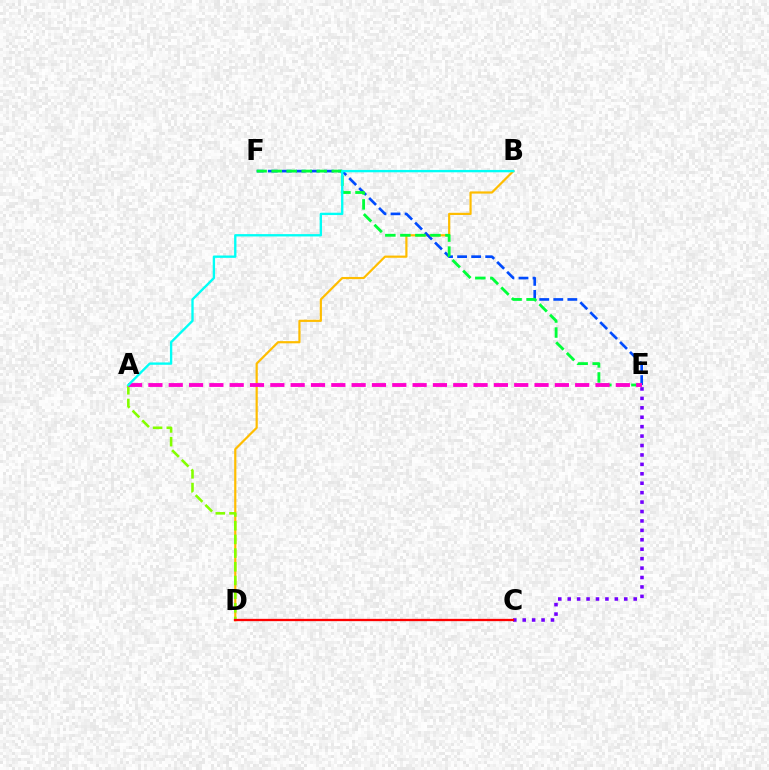{('B', 'D'): [{'color': '#ffbd00', 'line_style': 'solid', 'thickness': 1.58}], ('E', 'F'): [{'color': '#004bff', 'line_style': 'dashed', 'thickness': 1.91}, {'color': '#00ff39', 'line_style': 'dashed', 'thickness': 2.04}], ('A', 'D'): [{'color': '#84ff00', 'line_style': 'dashed', 'thickness': 1.86}], ('A', 'E'): [{'color': '#ff00cf', 'line_style': 'dashed', 'thickness': 2.76}], ('A', 'B'): [{'color': '#00fff6', 'line_style': 'solid', 'thickness': 1.69}], ('C', 'E'): [{'color': '#7200ff', 'line_style': 'dotted', 'thickness': 2.56}], ('C', 'D'): [{'color': '#ff0000', 'line_style': 'solid', 'thickness': 1.66}]}